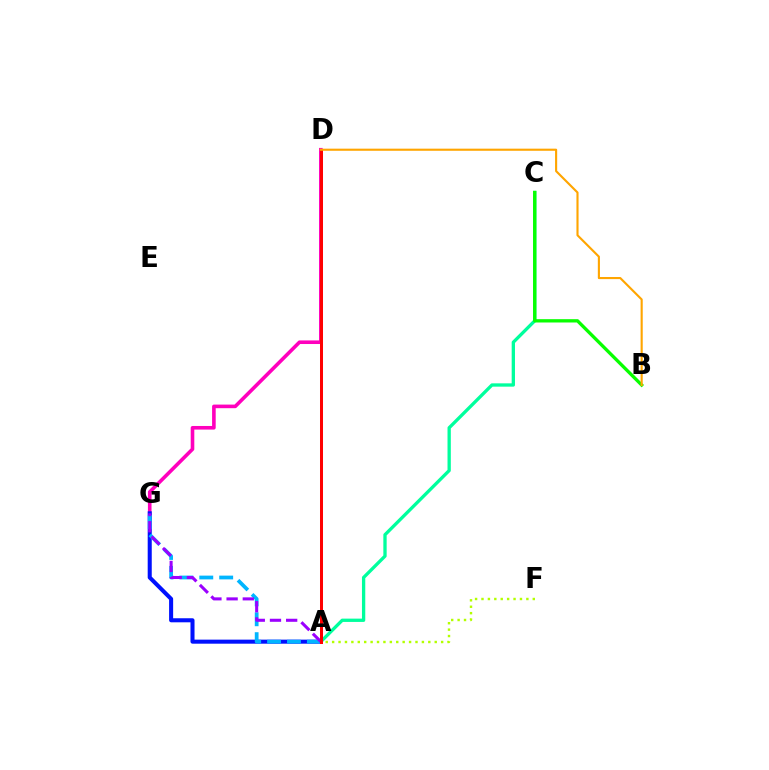{('D', 'G'): [{'color': '#ff00bd', 'line_style': 'solid', 'thickness': 2.6}], ('A', 'G'): [{'color': '#0010ff', 'line_style': 'solid', 'thickness': 2.92}, {'color': '#00b5ff', 'line_style': 'dashed', 'thickness': 2.7}, {'color': '#9b00ff', 'line_style': 'dashed', 'thickness': 2.2}], ('A', 'C'): [{'color': '#00ff9d', 'line_style': 'solid', 'thickness': 2.38}], ('A', 'F'): [{'color': '#b3ff00', 'line_style': 'dotted', 'thickness': 1.74}], ('B', 'C'): [{'color': '#08ff00', 'line_style': 'solid', 'thickness': 2.39}], ('A', 'D'): [{'color': '#ff0000', 'line_style': 'solid', 'thickness': 2.17}], ('B', 'D'): [{'color': '#ffa500', 'line_style': 'solid', 'thickness': 1.53}]}